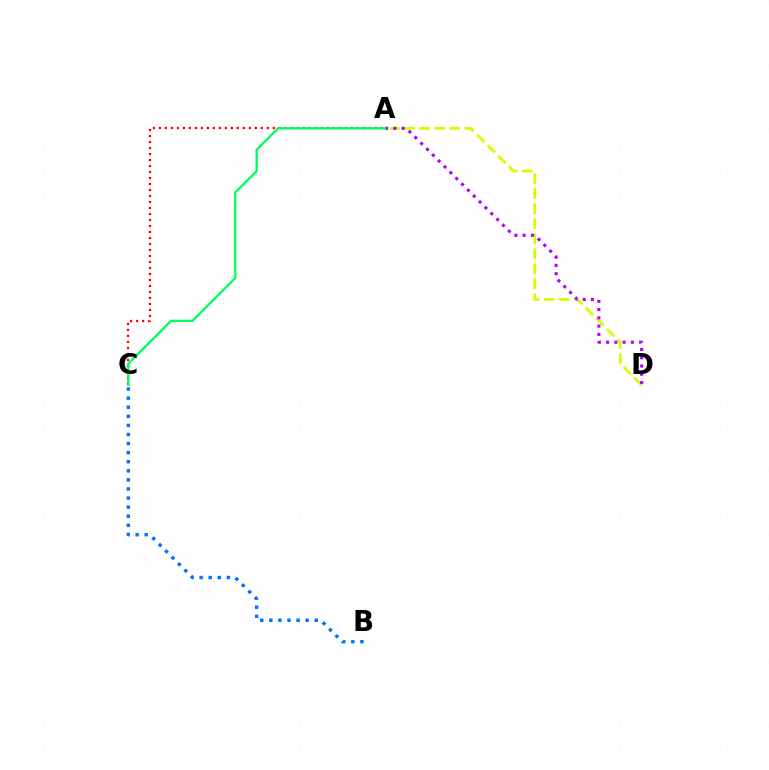{('B', 'C'): [{'color': '#0074ff', 'line_style': 'dotted', 'thickness': 2.47}], ('A', 'D'): [{'color': '#d1ff00', 'line_style': 'dashed', 'thickness': 2.04}, {'color': '#b900ff', 'line_style': 'dotted', 'thickness': 2.25}], ('A', 'C'): [{'color': '#ff0000', 'line_style': 'dotted', 'thickness': 1.63}, {'color': '#00ff5c', 'line_style': 'solid', 'thickness': 1.67}]}